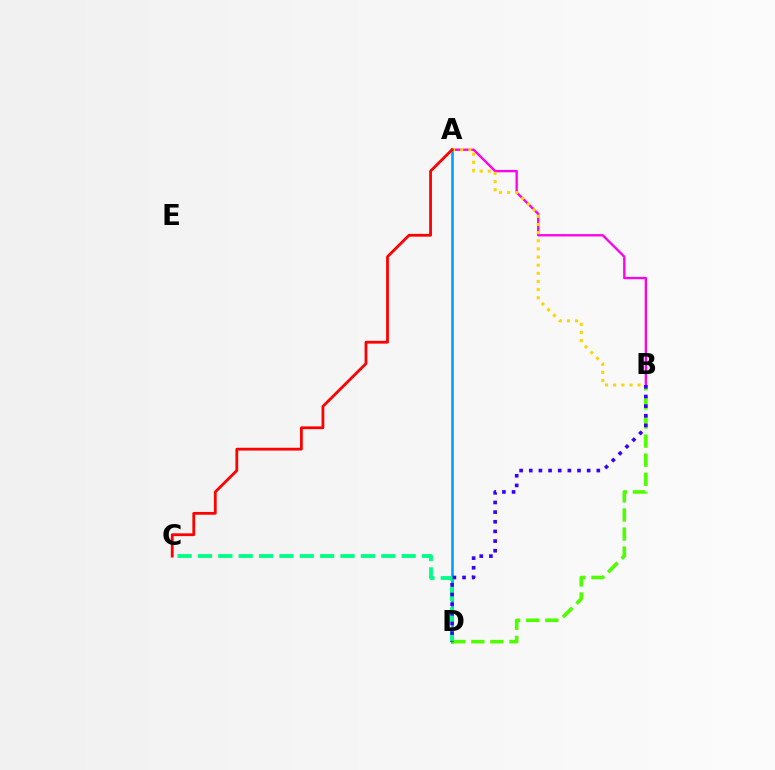{('A', 'D'): [{'color': '#009eff', 'line_style': 'solid', 'thickness': 1.86}], ('C', 'D'): [{'color': '#00ff86', 'line_style': 'dashed', 'thickness': 2.77}], ('A', 'B'): [{'color': '#ff00ed', 'line_style': 'solid', 'thickness': 1.68}, {'color': '#ffd500', 'line_style': 'dotted', 'thickness': 2.21}], ('B', 'D'): [{'color': '#4fff00', 'line_style': 'dashed', 'thickness': 2.59}, {'color': '#3700ff', 'line_style': 'dotted', 'thickness': 2.62}], ('A', 'C'): [{'color': '#ff0000', 'line_style': 'solid', 'thickness': 2.01}]}